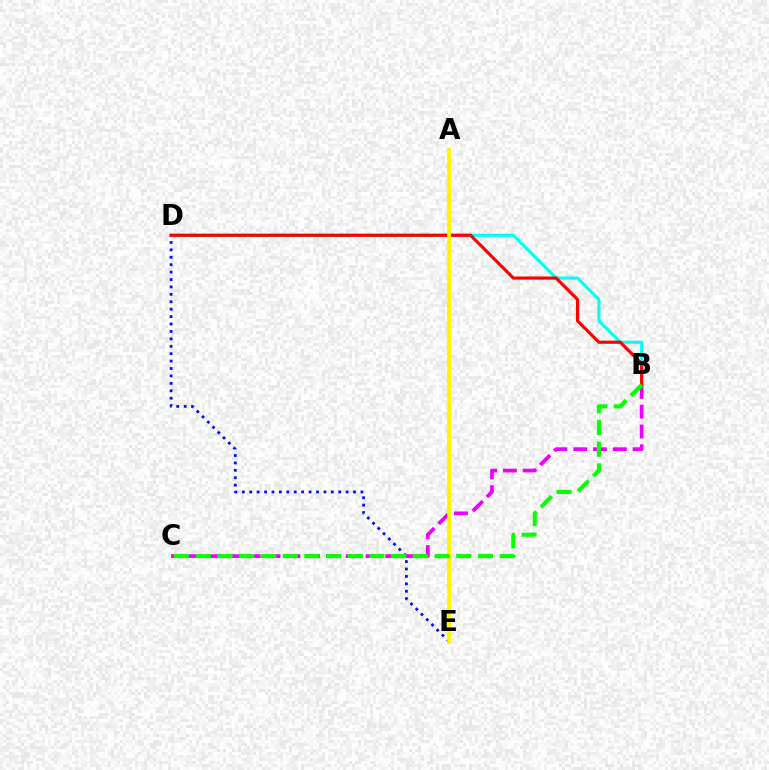{('D', 'E'): [{'color': '#0010ff', 'line_style': 'dotted', 'thickness': 2.01}], ('B', 'D'): [{'color': '#00fff6', 'line_style': 'solid', 'thickness': 2.22}, {'color': '#ff0000', 'line_style': 'solid', 'thickness': 2.27}], ('B', 'C'): [{'color': '#ee00ff', 'line_style': 'dashed', 'thickness': 2.69}, {'color': '#08ff00', 'line_style': 'dashed', 'thickness': 2.95}], ('A', 'E'): [{'color': '#fcf500', 'line_style': 'solid', 'thickness': 2.71}]}